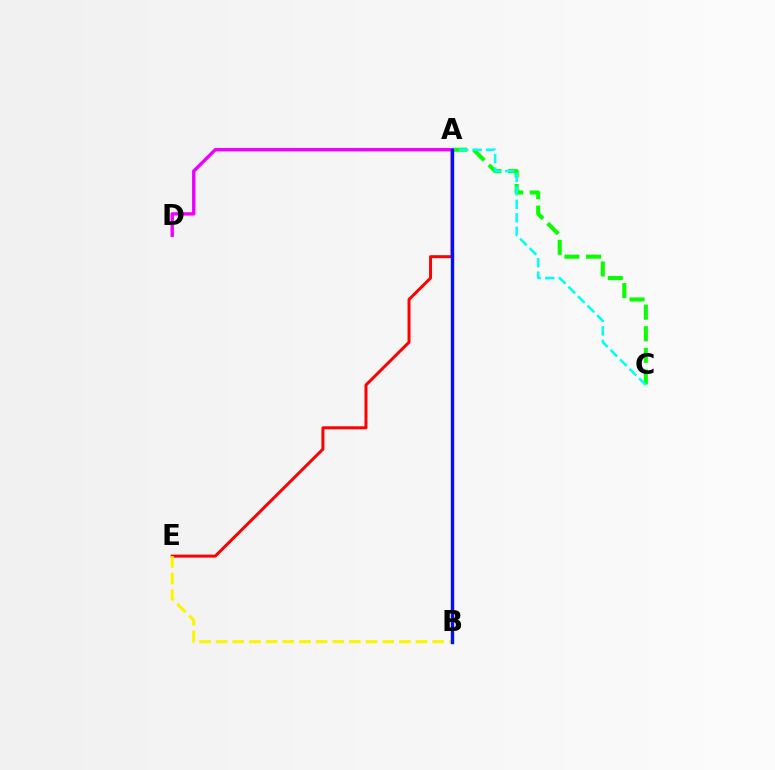{('A', 'E'): [{'color': '#ff0000', 'line_style': 'solid', 'thickness': 2.15}], ('A', 'C'): [{'color': '#08ff00', 'line_style': 'dashed', 'thickness': 2.93}, {'color': '#00fff6', 'line_style': 'dashed', 'thickness': 1.83}], ('B', 'E'): [{'color': '#fcf500', 'line_style': 'dashed', 'thickness': 2.26}], ('A', 'D'): [{'color': '#ee00ff', 'line_style': 'solid', 'thickness': 2.43}], ('A', 'B'): [{'color': '#0010ff', 'line_style': 'solid', 'thickness': 2.44}]}